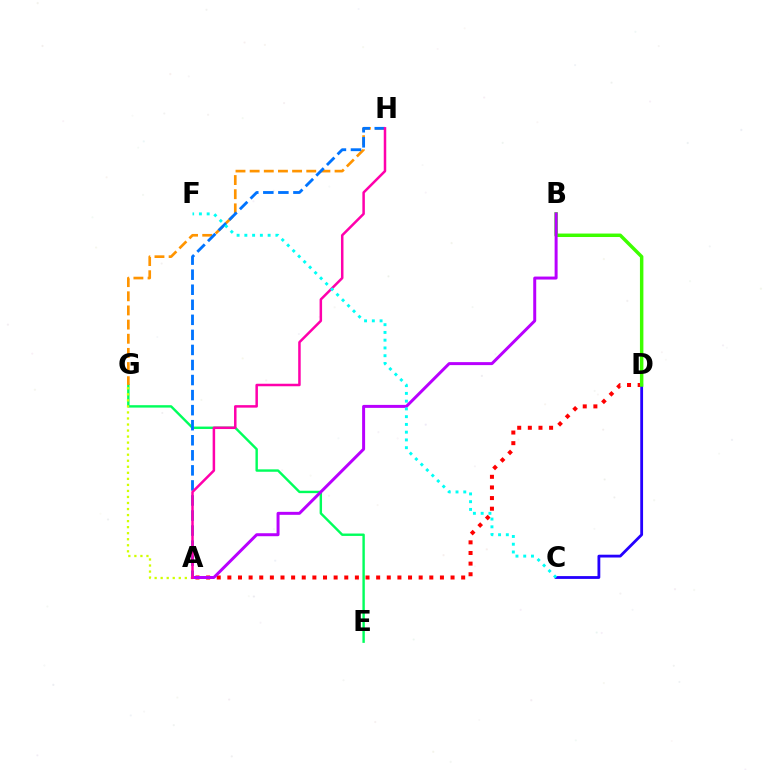{('E', 'G'): [{'color': '#00ff5c', 'line_style': 'solid', 'thickness': 1.73}], ('A', 'D'): [{'color': '#ff0000', 'line_style': 'dotted', 'thickness': 2.89}], ('A', 'G'): [{'color': '#d1ff00', 'line_style': 'dotted', 'thickness': 1.64}], ('C', 'D'): [{'color': '#2500ff', 'line_style': 'solid', 'thickness': 2.02}], ('G', 'H'): [{'color': '#ff9400', 'line_style': 'dashed', 'thickness': 1.92}], ('B', 'D'): [{'color': '#3dff00', 'line_style': 'solid', 'thickness': 2.49}], ('A', 'H'): [{'color': '#0074ff', 'line_style': 'dashed', 'thickness': 2.04}, {'color': '#ff00ac', 'line_style': 'solid', 'thickness': 1.81}], ('A', 'B'): [{'color': '#b900ff', 'line_style': 'solid', 'thickness': 2.15}], ('C', 'F'): [{'color': '#00fff6', 'line_style': 'dotted', 'thickness': 2.11}]}